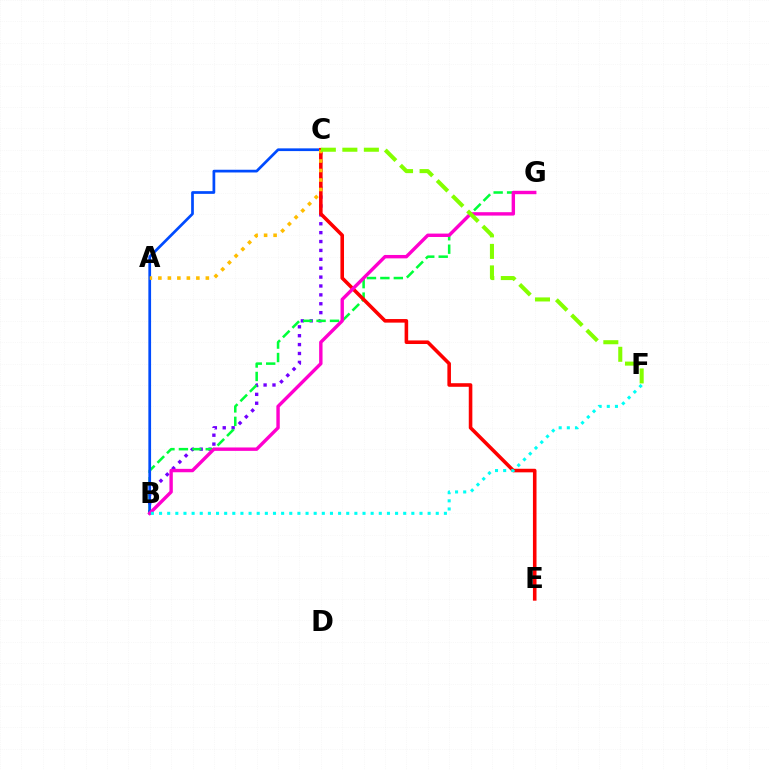{('B', 'C'): [{'color': '#7200ff', 'line_style': 'dotted', 'thickness': 2.42}, {'color': '#004bff', 'line_style': 'solid', 'thickness': 1.96}], ('B', 'G'): [{'color': '#00ff39', 'line_style': 'dashed', 'thickness': 1.83}, {'color': '#ff00cf', 'line_style': 'solid', 'thickness': 2.45}], ('C', 'E'): [{'color': '#ff0000', 'line_style': 'solid', 'thickness': 2.58}], ('A', 'C'): [{'color': '#ffbd00', 'line_style': 'dotted', 'thickness': 2.58}], ('B', 'F'): [{'color': '#00fff6', 'line_style': 'dotted', 'thickness': 2.21}], ('C', 'F'): [{'color': '#84ff00', 'line_style': 'dashed', 'thickness': 2.92}]}